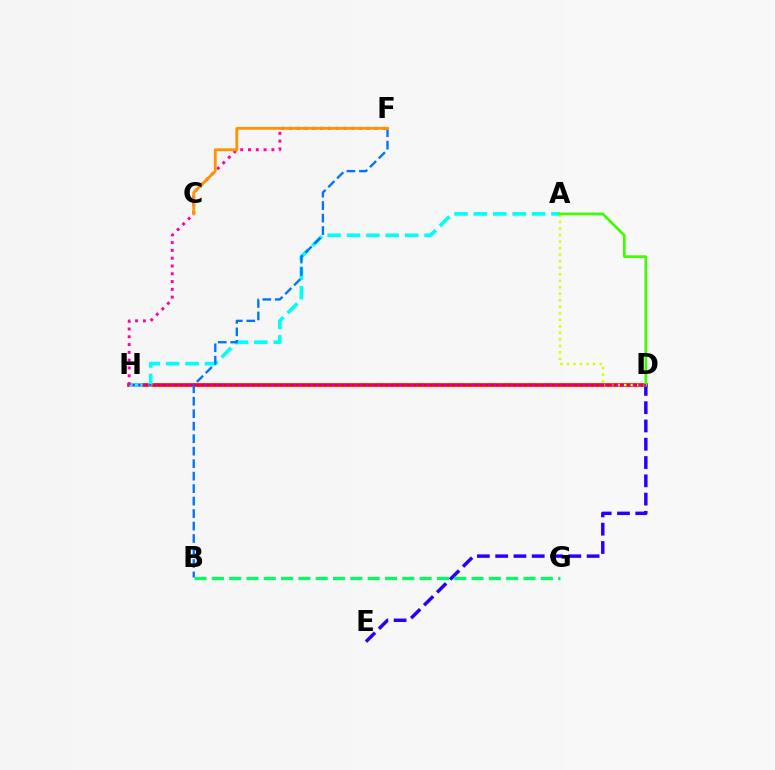{('D', 'H'): [{'color': '#ff0000', 'line_style': 'solid', 'thickness': 2.64}, {'color': '#b900ff', 'line_style': 'dotted', 'thickness': 1.51}], ('D', 'E'): [{'color': '#2500ff', 'line_style': 'dashed', 'thickness': 2.48}], ('A', 'H'): [{'color': '#00fff6', 'line_style': 'dashed', 'thickness': 2.63}], ('B', 'F'): [{'color': '#0074ff', 'line_style': 'dashed', 'thickness': 1.7}], ('B', 'G'): [{'color': '#00ff5c', 'line_style': 'dashed', 'thickness': 2.35}], ('F', 'H'): [{'color': '#ff00ac', 'line_style': 'dotted', 'thickness': 2.12}], ('A', 'D'): [{'color': '#d1ff00', 'line_style': 'dotted', 'thickness': 1.77}, {'color': '#3dff00', 'line_style': 'solid', 'thickness': 1.94}], ('C', 'F'): [{'color': '#ff9400', 'line_style': 'solid', 'thickness': 2.05}]}